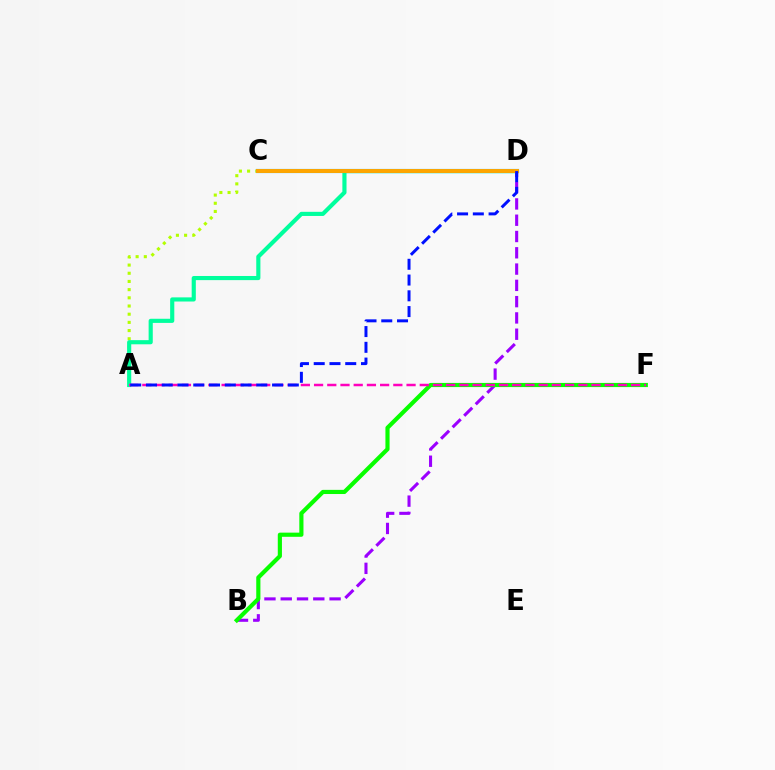{('B', 'D'): [{'color': '#9b00ff', 'line_style': 'dashed', 'thickness': 2.21}], ('C', 'D'): [{'color': '#ff0000', 'line_style': 'solid', 'thickness': 2.82}, {'color': '#00b5ff', 'line_style': 'solid', 'thickness': 3.0}, {'color': '#ffa500', 'line_style': 'solid', 'thickness': 2.84}], ('A', 'C'): [{'color': '#b3ff00', 'line_style': 'dotted', 'thickness': 2.22}], ('A', 'D'): [{'color': '#00ff9d', 'line_style': 'solid', 'thickness': 2.98}, {'color': '#0010ff', 'line_style': 'dashed', 'thickness': 2.14}], ('B', 'F'): [{'color': '#08ff00', 'line_style': 'solid', 'thickness': 2.99}], ('A', 'F'): [{'color': '#ff00bd', 'line_style': 'dashed', 'thickness': 1.79}]}